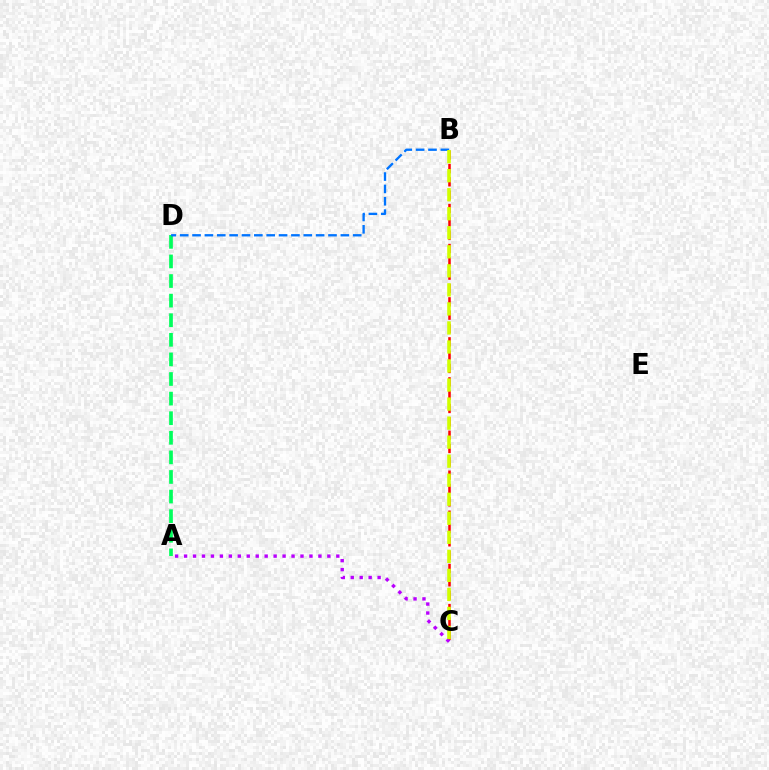{('B', 'C'): [{'color': '#ff0000', 'line_style': 'dashed', 'thickness': 1.81}, {'color': '#d1ff00', 'line_style': 'dashed', 'thickness': 2.59}], ('A', 'D'): [{'color': '#00ff5c', 'line_style': 'dashed', 'thickness': 2.66}], ('A', 'C'): [{'color': '#b900ff', 'line_style': 'dotted', 'thickness': 2.43}], ('B', 'D'): [{'color': '#0074ff', 'line_style': 'dashed', 'thickness': 1.68}]}